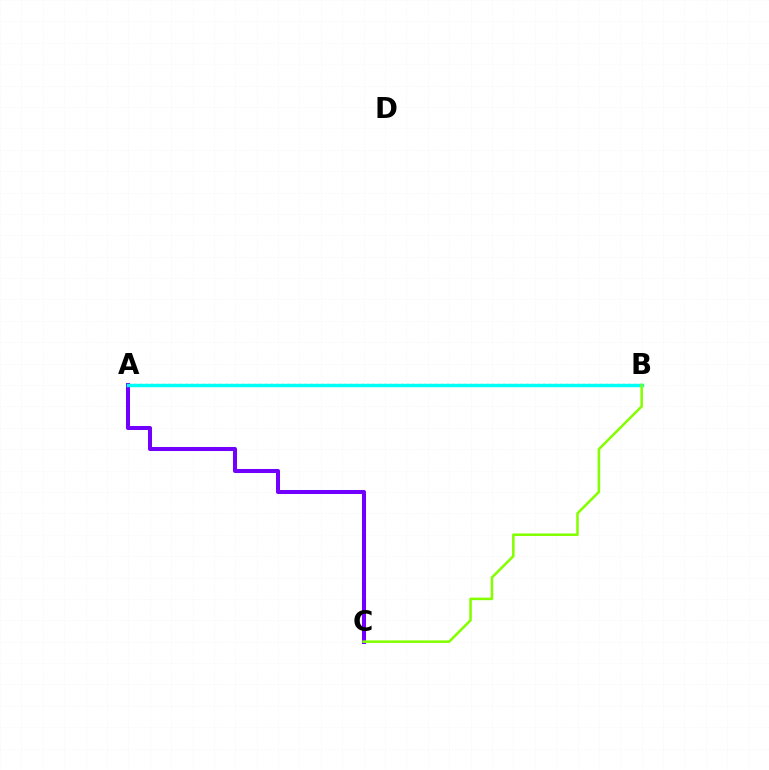{('A', 'C'): [{'color': '#7200ff', 'line_style': 'solid', 'thickness': 2.9}], ('A', 'B'): [{'color': '#ff0000', 'line_style': 'dotted', 'thickness': 1.54}, {'color': '#00fff6', 'line_style': 'solid', 'thickness': 2.48}], ('B', 'C'): [{'color': '#84ff00', 'line_style': 'solid', 'thickness': 1.83}]}